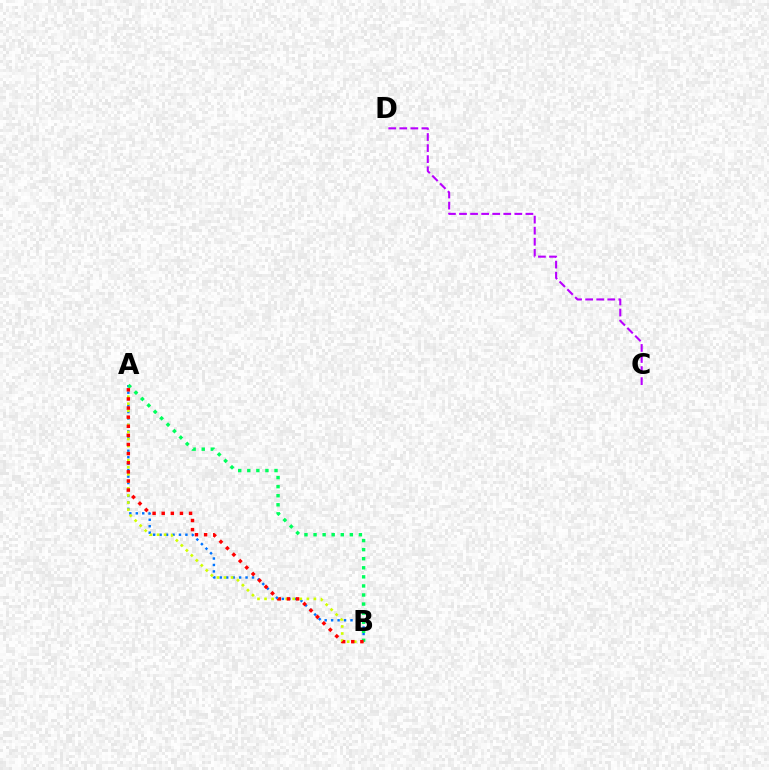{('A', 'B'): [{'color': '#0074ff', 'line_style': 'dotted', 'thickness': 1.75}, {'color': '#d1ff00', 'line_style': 'dotted', 'thickness': 1.92}, {'color': '#00ff5c', 'line_style': 'dotted', 'thickness': 2.46}, {'color': '#ff0000', 'line_style': 'dotted', 'thickness': 2.48}], ('C', 'D'): [{'color': '#b900ff', 'line_style': 'dashed', 'thickness': 1.5}]}